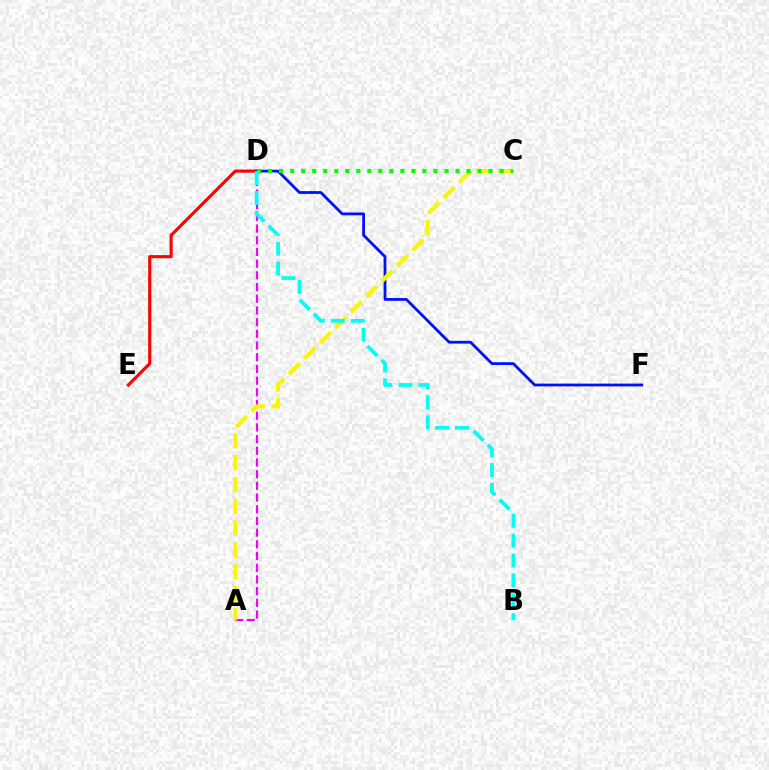{('A', 'D'): [{'color': '#ee00ff', 'line_style': 'dashed', 'thickness': 1.59}], ('D', 'E'): [{'color': '#ff0000', 'line_style': 'solid', 'thickness': 2.24}], ('D', 'F'): [{'color': '#0010ff', 'line_style': 'solid', 'thickness': 2.0}], ('A', 'C'): [{'color': '#fcf500', 'line_style': 'dashed', 'thickness': 2.97}], ('C', 'D'): [{'color': '#08ff00', 'line_style': 'dotted', 'thickness': 3.0}], ('B', 'D'): [{'color': '#00fff6', 'line_style': 'dashed', 'thickness': 2.7}]}